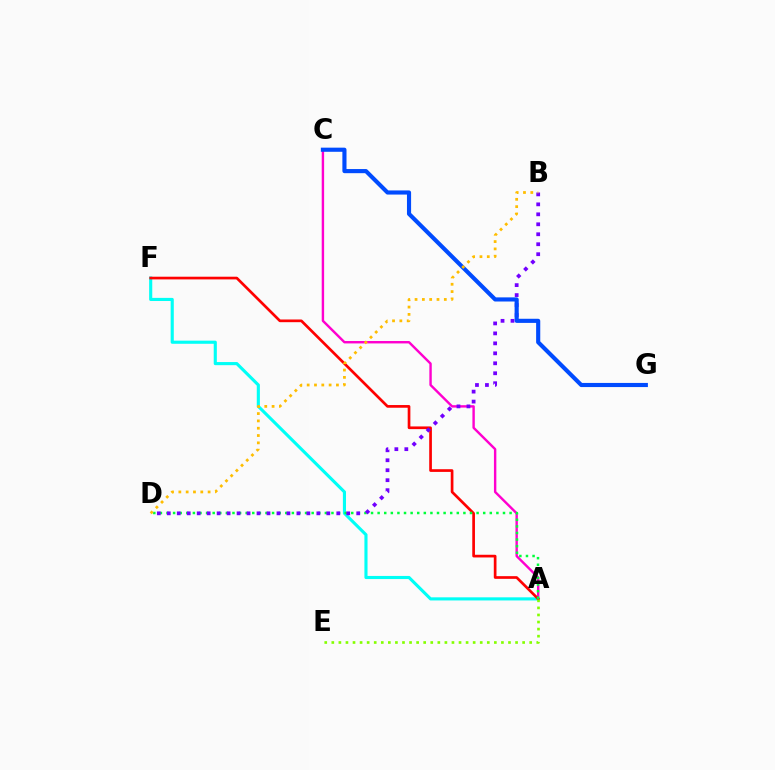{('A', 'F'): [{'color': '#00fff6', 'line_style': 'solid', 'thickness': 2.25}, {'color': '#ff0000', 'line_style': 'solid', 'thickness': 1.94}], ('A', 'C'): [{'color': '#ff00cf', 'line_style': 'solid', 'thickness': 1.74}], ('A', 'D'): [{'color': '#00ff39', 'line_style': 'dotted', 'thickness': 1.79}], ('B', 'D'): [{'color': '#7200ff', 'line_style': 'dotted', 'thickness': 2.71}, {'color': '#ffbd00', 'line_style': 'dotted', 'thickness': 1.99}], ('C', 'G'): [{'color': '#004bff', 'line_style': 'solid', 'thickness': 2.97}], ('A', 'E'): [{'color': '#84ff00', 'line_style': 'dotted', 'thickness': 1.92}]}